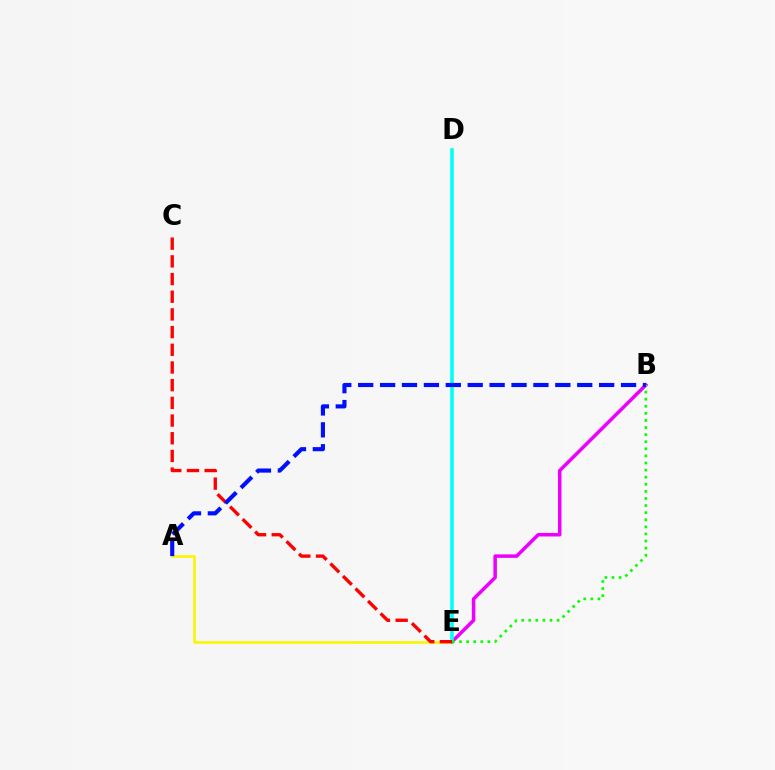{('A', 'E'): [{'color': '#fcf500', 'line_style': 'solid', 'thickness': 1.87}], ('B', 'E'): [{'color': '#ee00ff', 'line_style': 'solid', 'thickness': 2.52}, {'color': '#08ff00', 'line_style': 'dotted', 'thickness': 1.93}], ('D', 'E'): [{'color': '#00fff6', 'line_style': 'solid', 'thickness': 2.58}], ('C', 'E'): [{'color': '#ff0000', 'line_style': 'dashed', 'thickness': 2.4}], ('A', 'B'): [{'color': '#0010ff', 'line_style': 'dashed', 'thickness': 2.98}]}